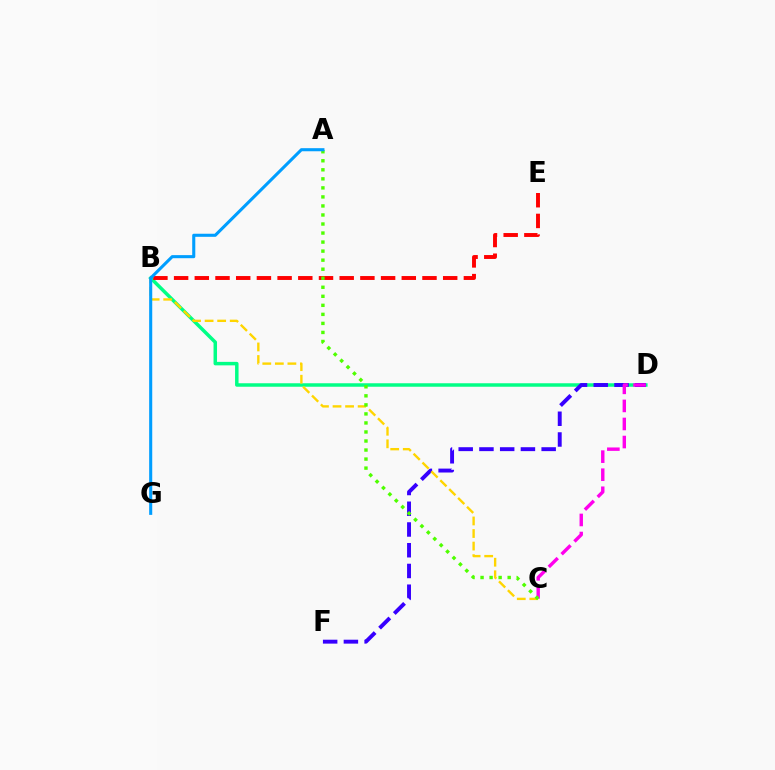{('B', 'D'): [{'color': '#00ff86', 'line_style': 'solid', 'thickness': 2.51}], ('B', 'E'): [{'color': '#ff0000', 'line_style': 'dashed', 'thickness': 2.81}], ('D', 'F'): [{'color': '#3700ff', 'line_style': 'dashed', 'thickness': 2.82}], ('C', 'D'): [{'color': '#ff00ed', 'line_style': 'dashed', 'thickness': 2.45}], ('B', 'C'): [{'color': '#ffd500', 'line_style': 'dashed', 'thickness': 1.71}], ('A', 'C'): [{'color': '#4fff00', 'line_style': 'dotted', 'thickness': 2.45}], ('A', 'G'): [{'color': '#009eff', 'line_style': 'solid', 'thickness': 2.21}]}